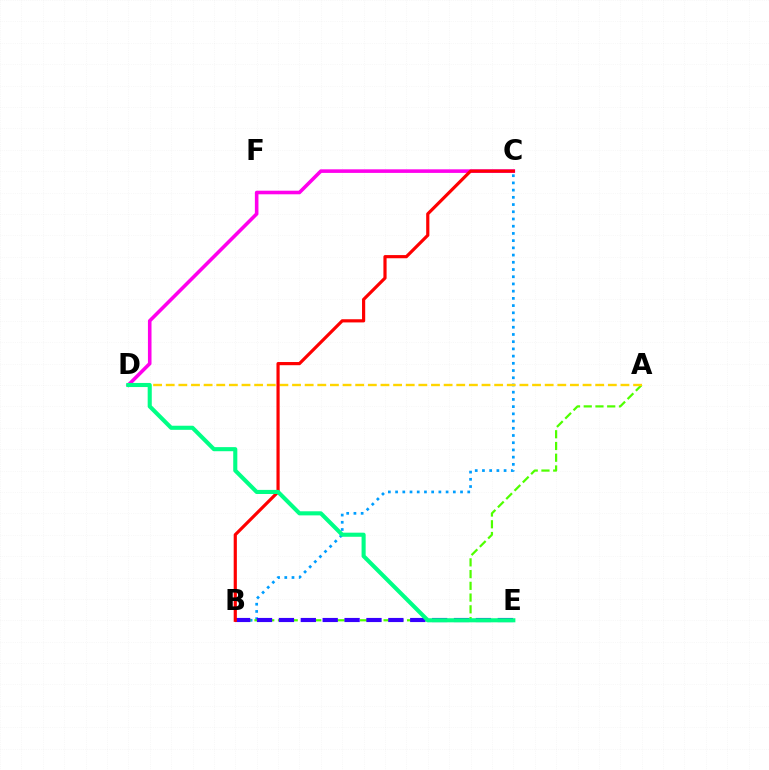{('B', 'C'): [{'color': '#009eff', 'line_style': 'dotted', 'thickness': 1.96}, {'color': '#ff0000', 'line_style': 'solid', 'thickness': 2.29}], ('C', 'D'): [{'color': '#ff00ed', 'line_style': 'solid', 'thickness': 2.58}], ('A', 'B'): [{'color': '#4fff00', 'line_style': 'dashed', 'thickness': 1.59}], ('A', 'D'): [{'color': '#ffd500', 'line_style': 'dashed', 'thickness': 1.72}], ('B', 'E'): [{'color': '#3700ff', 'line_style': 'dashed', 'thickness': 2.97}], ('D', 'E'): [{'color': '#00ff86', 'line_style': 'solid', 'thickness': 2.95}]}